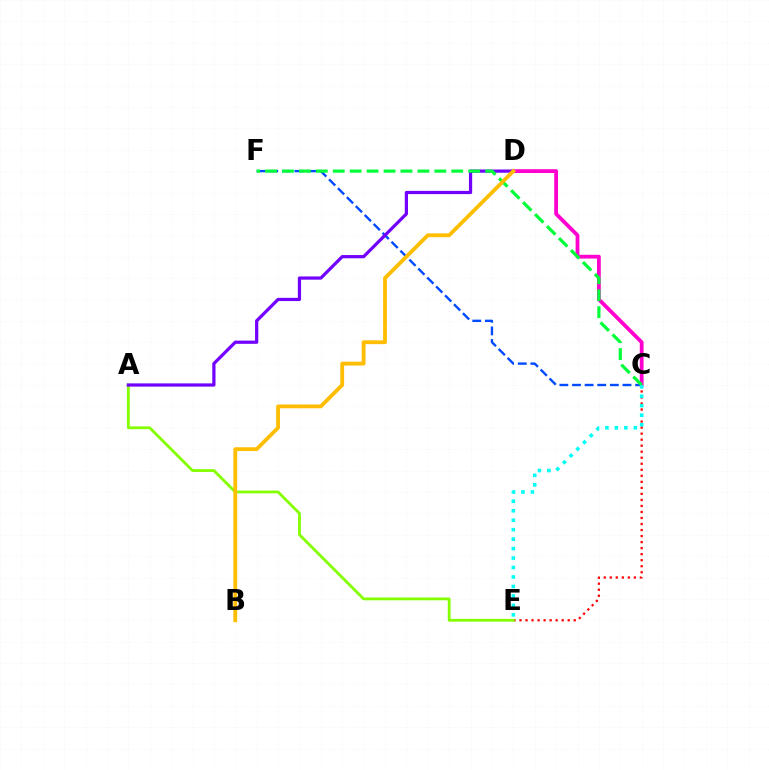{('C', 'D'): [{'color': '#ff00cf', 'line_style': 'solid', 'thickness': 2.72}], ('C', 'E'): [{'color': '#ff0000', 'line_style': 'dotted', 'thickness': 1.64}, {'color': '#00fff6', 'line_style': 'dotted', 'thickness': 2.57}], ('A', 'E'): [{'color': '#84ff00', 'line_style': 'solid', 'thickness': 2.02}], ('C', 'F'): [{'color': '#004bff', 'line_style': 'dashed', 'thickness': 1.71}, {'color': '#00ff39', 'line_style': 'dashed', 'thickness': 2.3}], ('A', 'D'): [{'color': '#7200ff', 'line_style': 'solid', 'thickness': 2.32}], ('B', 'D'): [{'color': '#ffbd00', 'line_style': 'solid', 'thickness': 2.74}]}